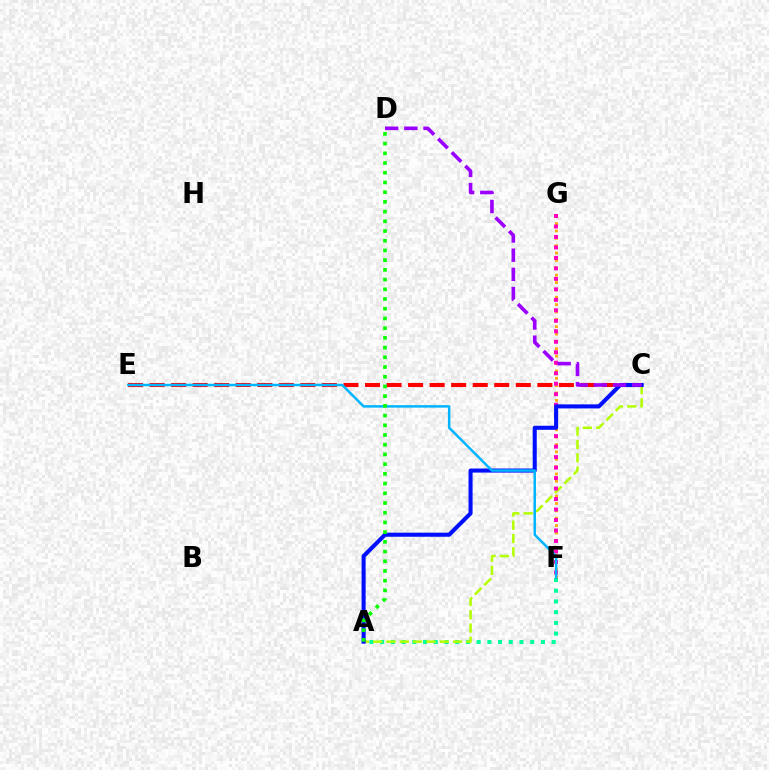{('A', 'F'): [{'color': '#00ff9d', 'line_style': 'dotted', 'thickness': 2.91}], ('C', 'E'): [{'color': '#ff0000', 'line_style': 'dashed', 'thickness': 2.93}], ('A', 'C'): [{'color': '#b3ff00', 'line_style': 'dashed', 'thickness': 1.81}, {'color': '#0010ff', 'line_style': 'solid', 'thickness': 2.93}], ('F', 'G'): [{'color': '#ffa500', 'line_style': 'dotted', 'thickness': 2.0}, {'color': '#ff00bd', 'line_style': 'dotted', 'thickness': 2.85}], ('E', 'F'): [{'color': '#00b5ff', 'line_style': 'solid', 'thickness': 1.79}], ('A', 'D'): [{'color': '#08ff00', 'line_style': 'dotted', 'thickness': 2.64}], ('C', 'D'): [{'color': '#9b00ff', 'line_style': 'dashed', 'thickness': 2.6}]}